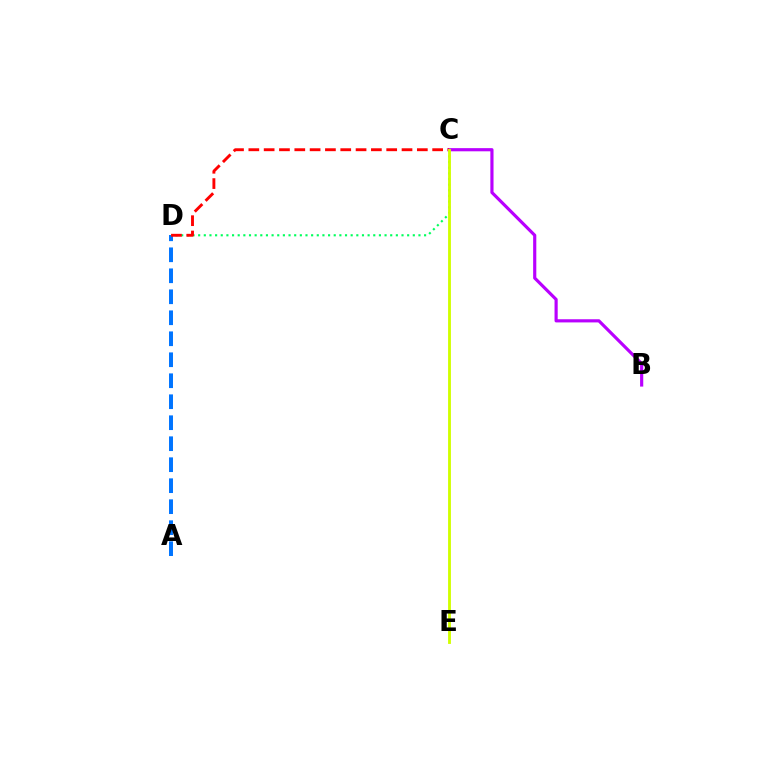{('A', 'D'): [{'color': '#0074ff', 'line_style': 'dashed', 'thickness': 2.85}], ('C', 'D'): [{'color': '#00ff5c', 'line_style': 'dotted', 'thickness': 1.53}, {'color': '#ff0000', 'line_style': 'dashed', 'thickness': 2.08}], ('B', 'C'): [{'color': '#b900ff', 'line_style': 'solid', 'thickness': 2.28}], ('C', 'E'): [{'color': '#d1ff00', 'line_style': 'solid', 'thickness': 2.05}]}